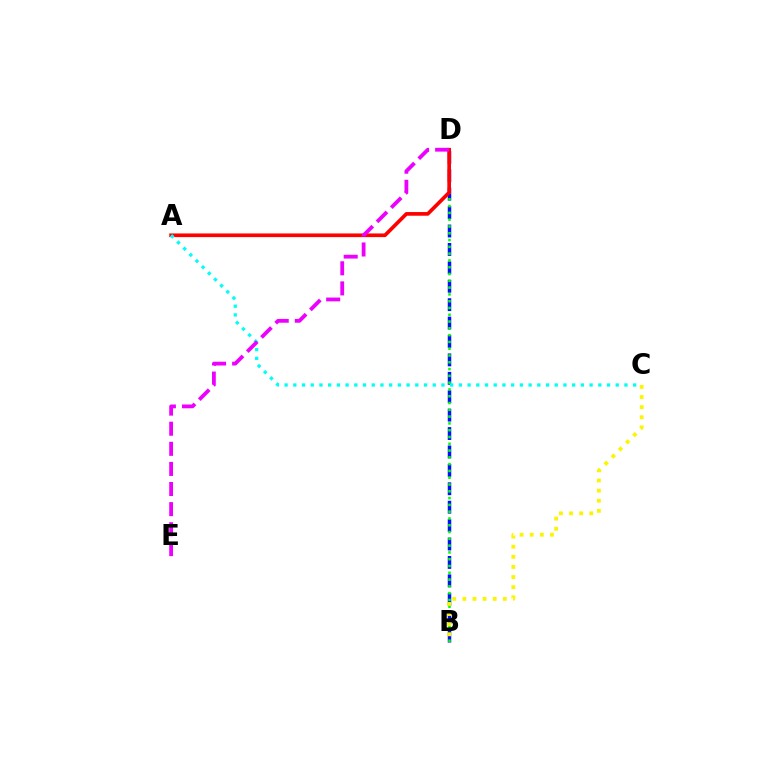{('B', 'D'): [{'color': '#0010ff', 'line_style': 'dashed', 'thickness': 2.5}, {'color': '#08ff00', 'line_style': 'dotted', 'thickness': 1.84}], ('B', 'C'): [{'color': '#fcf500', 'line_style': 'dotted', 'thickness': 2.75}], ('A', 'D'): [{'color': '#ff0000', 'line_style': 'solid', 'thickness': 2.64}], ('A', 'C'): [{'color': '#00fff6', 'line_style': 'dotted', 'thickness': 2.37}], ('D', 'E'): [{'color': '#ee00ff', 'line_style': 'dashed', 'thickness': 2.73}]}